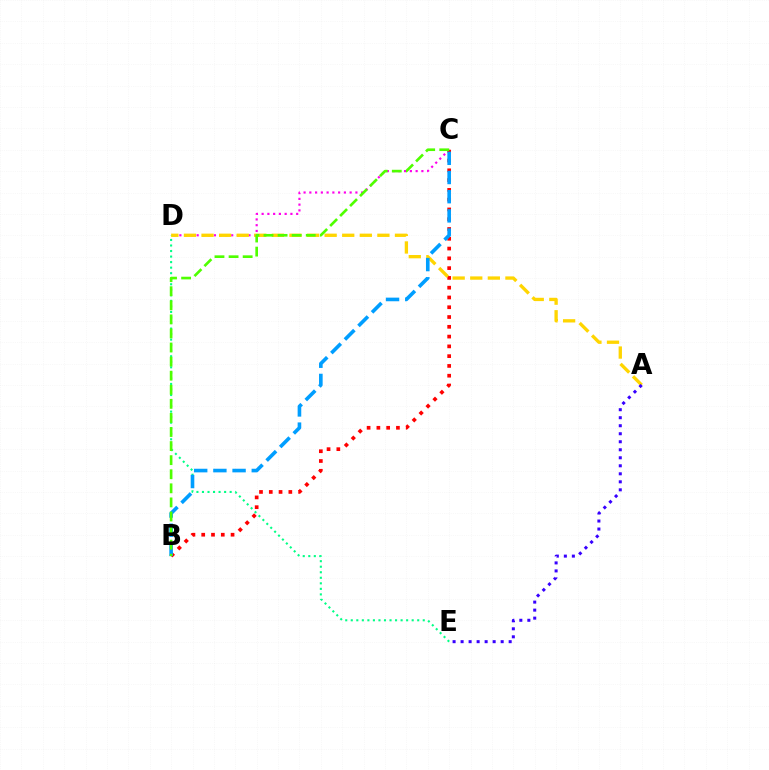{('C', 'D'): [{'color': '#ff00ed', 'line_style': 'dotted', 'thickness': 1.56}], ('B', 'C'): [{'color': '#ff0000', 'line_style': 'dotted', 'thickness': 2.66}, {'color': '#009eff', 'line_style': 'dashed', 'thickness': 2.61}, {'color': '#4fff00', 'line_style': 'dashed', 'thickness': 1.91}], ('A', 'D'): [{'color': '#ffd500', 'line_style': 'dashed', 'thickness': 2.39}], ('D', 'E'): [{'color': '#00ff86', 'line_style': 'dotted', 'thickness': 1.5}], ('A', 'E'): [{'color': '#3700ff', 'line_style': 'dotted', 'thickness': 2.18}]}